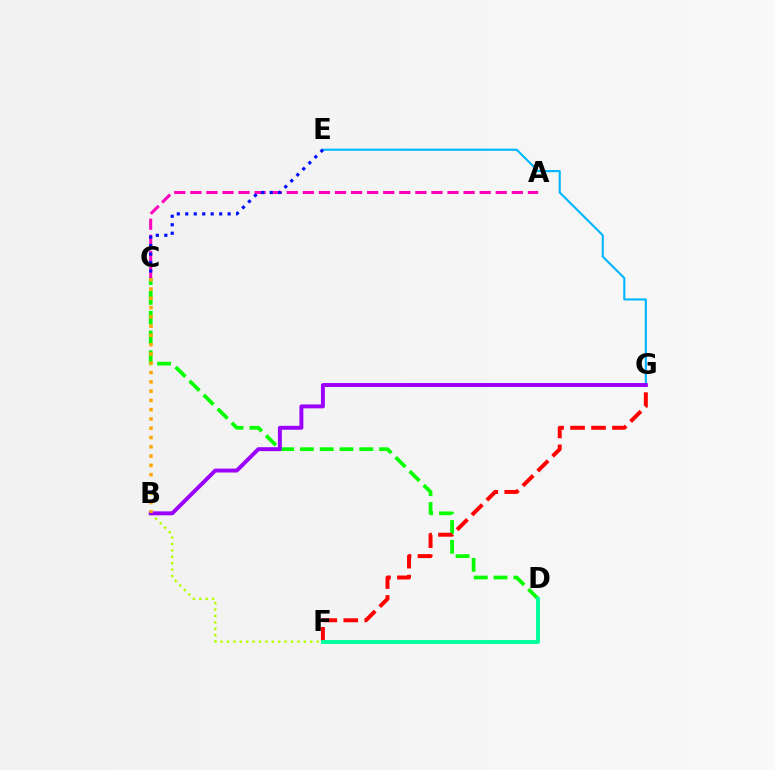{('C', 'D'): [{'color': '#08ff00', 'line_style': 'dashed', 'thickness': 2.69}], ('F', 'G'): [{'color': '#ff0000', 'line_style': 'dashed', 'thickness': 2.85}], ('B', 'F'): [{'color': '#b3ff00', 'line_style': 'dotted', 'thickness': 1.74}], ('E', 'G'): [{'color': '#00b5ff', 'line_style': 'solid', 'thickness': 1.52}], ('A', 'C'): [{'color': '#ff00bd', 'line_style': 'dashed', 'thickness': 2.18}], ('B', 'G'): [{'color': '#9b00ff', 'line_style': 'solid', 'thickness': 2.83}], ('B', 'C'): [{'color': '#ffa500', 'line_style': 'dotted', 'thickness': 2.52}], ('D', 'F'): [{'color': '#00ff9d', 'line_style': 'solid', 'thickness': 2.81}], ('C', 'E'): [{'color': '#0010ff', 'line_style': 'dotted', 'thickness': 2.3}]}